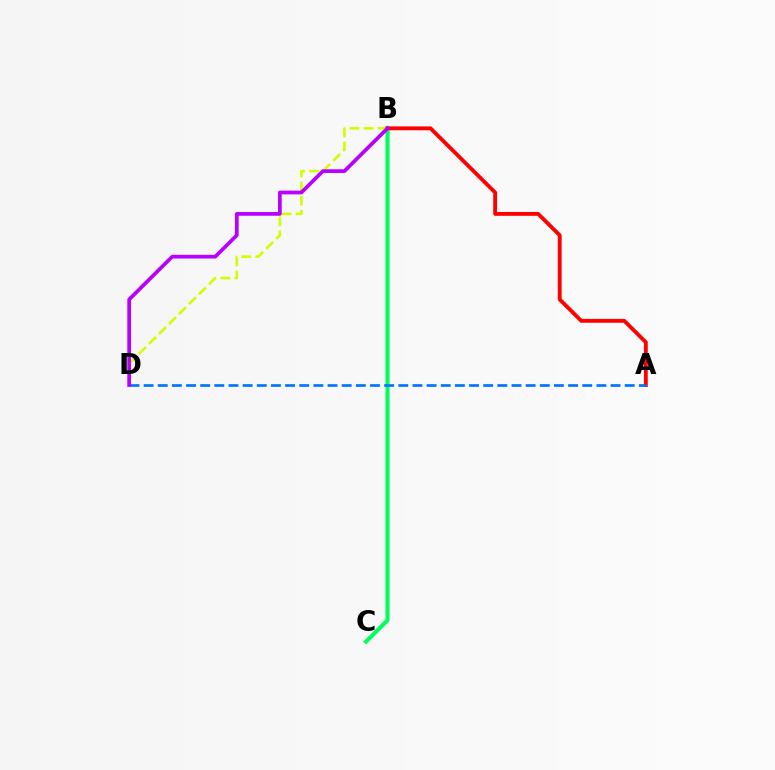{('B', 'C'): [{'color': '#00ff5c', 'line_style': 'solid', 'thickness': 2.91}], ('B', 'D'): [{'color': '#d1ff00', 'line_style': 'dashed', 'thickness': 1.91}, {'color': '#b900ff', 'line_style': 'solid', 'thickness': 2.68}], ('A', 'B'): [{'color': '#ff0000', 'line_style': 'solid', 'thickness': 2.77}], ('A', 'D'): [{'color': '#0074ff', 'line_style': 'dashed', 'thickness': 1.92}]}